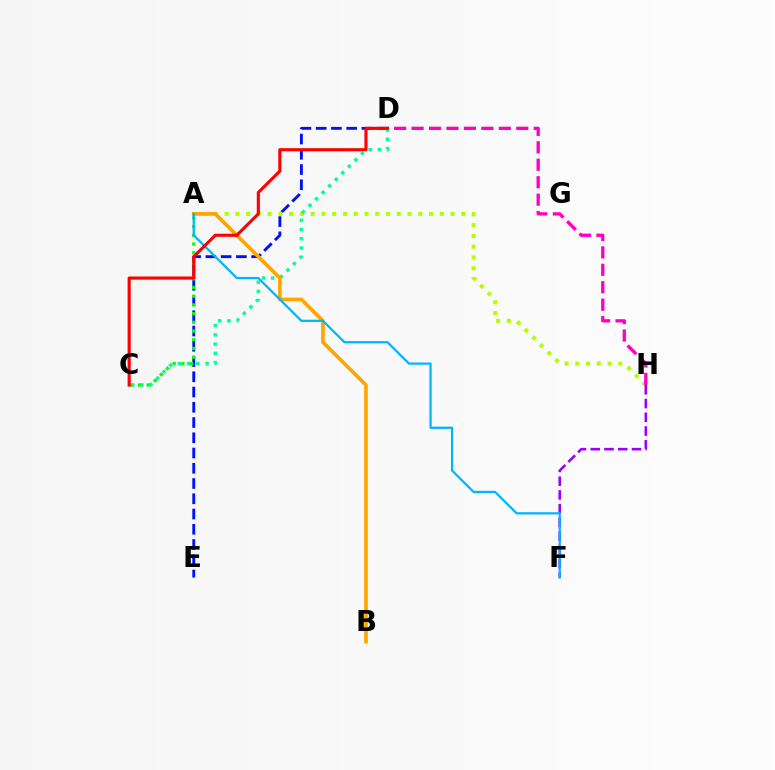{('D', 'E'): [{'color': '#0010ff', 'line_style': 'dashed', 'thickness': 2.07}], ('A', 'H'): [{'color': '#b3ff00', 'line_style': 'dotted', 'thickness': 2.92}], ('C', 'D'): [{'color': '#00ff9d', 'line_style': 'dotted', 'thickness': 2.51}, {'color': '#ff0000', 'line_style': 'solid', 'thickness': 2.25}], ('A', 'C'): [{'color': '#08ff00', 'line_style': 'dotted', 'thickness': 2.36}], ('A', 'B'): [{'color': '#ffa500', 'line_style': 'solid', 'thickness': 2.63}], ('F', 'H'): [{'color': '#9b00ff', 'line_style': 'dashed', 'thickness': 1.87}], ('A', 'F'): [{'color': '#00b5ff', 'line_style': 'solid', 'thickness': 1.61}], ('D', 'H'): [{'color': '#ff00bd', 'line_style': 'dashed', 'thickness': 2.37}]}